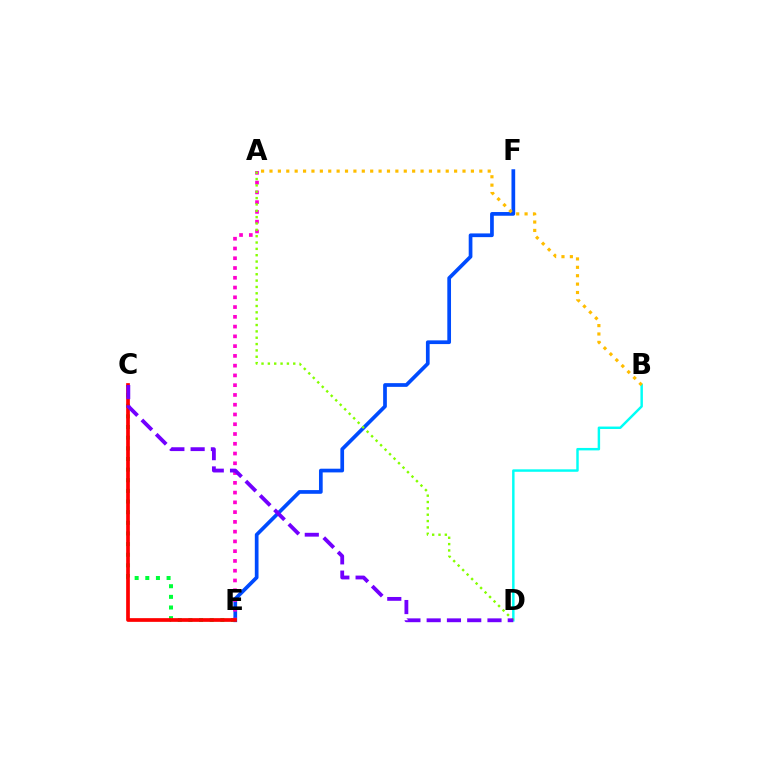{('C', 'E'): [{'color': '#00ff39', 'line_style': 'dotted', 'thickness': 2.89}, {'color': '#ff0000', 'line_style': 'solid', 'thickness': 2.67}], ('E', 'F'): [{'color': '#004bff', 'line_style': 'solid', 'thickness': 2.67}], ('A', 'E'): [{'color': '#ff00cf', 'line_style': 'dotted', 'thickness': 2.65}], ('B', 'D'): [{'color': '#00fff6', 'line_style': 'solid', 'thickness': 1.77}], ('A', 'B'): [{'color': '#ffbd00', 'line_style': 'dotted', 'thickness': 2.28}], ('A', 'D'): [{'color': '#84ff00', 'line_style': 'dotted', 'thickness': 1.72}], ('C', 'D'): [{'color': '#7200ff', 'line_style': 'dashed', 'thickness': 2.75}]}